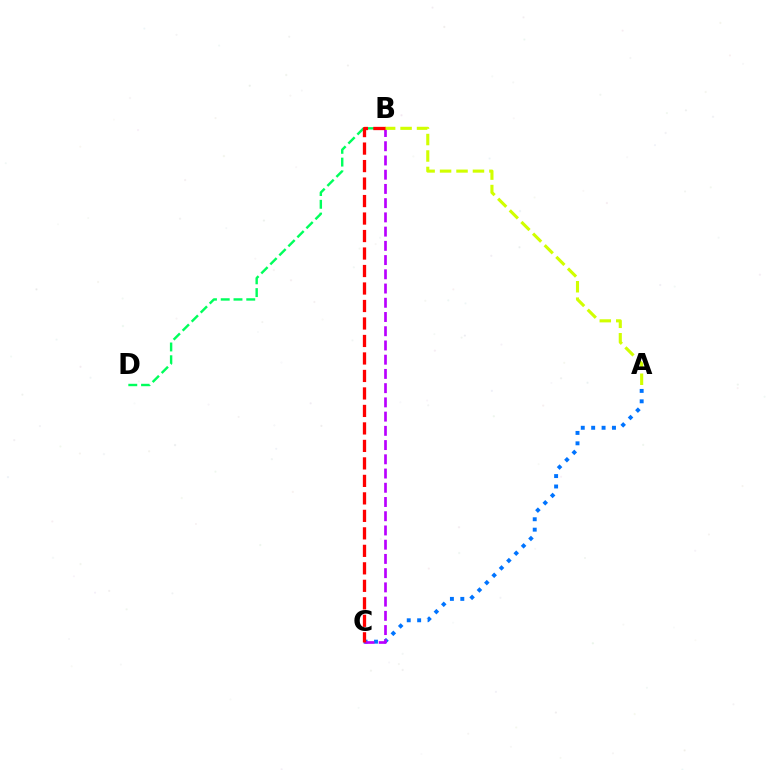{('A', 'C'): [{'color': '#0074ff', 'line_style': 'dotted', 'thickness': 2.83}], ('B', 'D'): [{'color': '#00ff5c', 'line_style': 'dashed', 'thickness': 1.73}], ('B', 'C'): [{'color': '#b900ff', 'line_style': 'dashed', 'thickness': 1.93}, {'color': '#ff0000', 'line_style': 'dashed', 'thickness': 2.38}], ('A', 'B'): [{'color': '#d1ff00', 'line_style': 'dashed', 'thickness': 2.24}]}